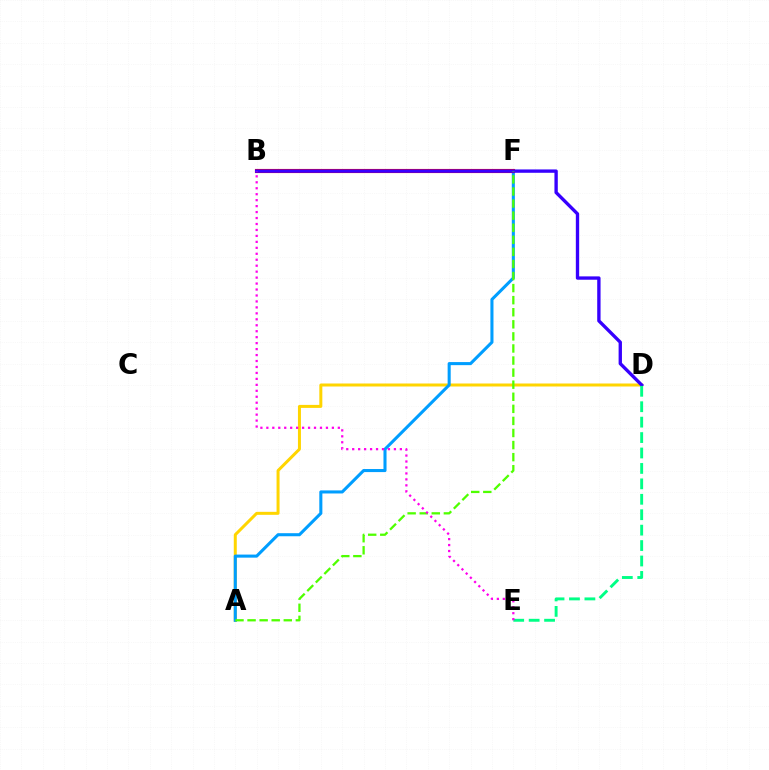{('A', 'D'): [{'color': '#ffd500', 'line_style': 'solid', 'thickness': 2.16}], ('A', 'F'): [{'color': '#009eff', 'line_style': 'solid', 'thickness': 2.21}, {'color': '#4fff00', 'line_style': 'dashed', 'thickness': 1.64}], ('B', 'F'): [{'color': '#ff0000', 'line_style': 'solid', 'thickness': 2.98}], ('B', 'D'): [{'color': '#3700ff', 'line_style': 'solid', 'thickness': 2.41}], ('D', 'E'): [{'color': '#00ff86', 'line_style': 'dashed', 'thickness': 2.1}], ('B', 'E'): [{'color': '#ff00ed', 'line_style': 'dotted', 'thickness': 1.62}]}